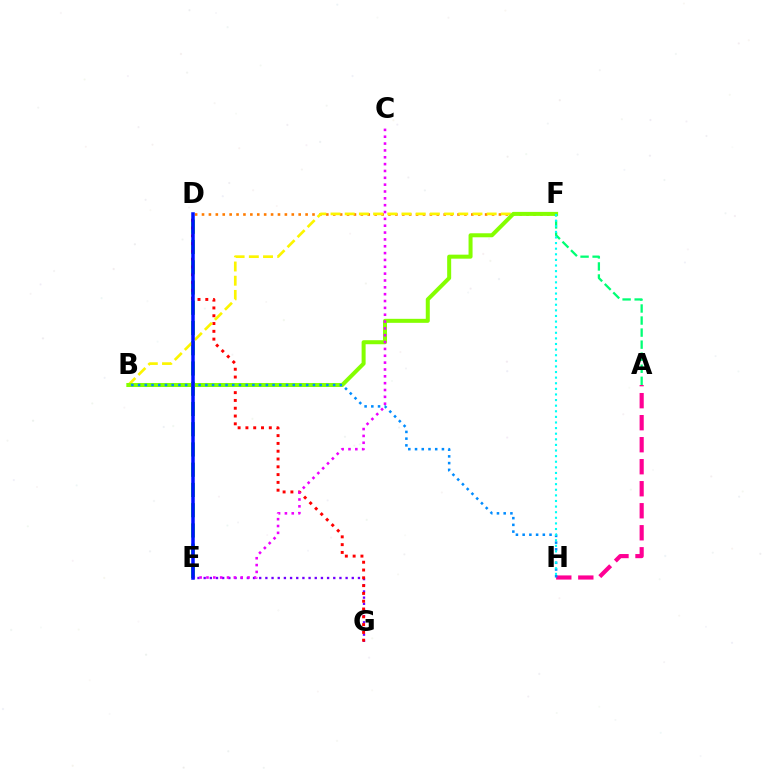{('E', 'G'): [{'color': '#7200ff', 'line_style': 'dotted', 'thickness': 1.68}], ('D', 'F'): [{'color': '#ff7c00', 'line_style': 'dotted', 'thickness': 1.88}], ('A', 'H'): [{'color': '#ff0094', 'line_style': 'dashed', 'thickness': 2.99}], ('D', 'E'): [{'color': '#08ff00', 'line_style': 'dashed', 'thickness': 2.75}, {'color': '#0010ff', 'line_style': 'solid', 'thickness': 2.53}], ('D', 'G'): [{'color': '#ff0000', 'line_style': 'dotted', 'thickness': 2.12}], ('B', 'F'): [{'color': '#fcf500', 'line_style': 'dashed', 'thickness': 1.93}, {'color': '#84ff00', 'line_style': 'solid', 'thickness': 2.88}], ('A', 'F'): [{'color': '#00ff74', 'line_style': 'dashed', 'thickness': 1.64}], ('C', 'E'): [{'color': '#ee00ff', 'line_style': 'dotted', 'thickness': 1.86}], ('B', 'H'): [{'color': '#008cff', 'line_style': 'dotted', 'thickness': 1.83}], ('F', 'H'): [{'color': '#00fff6', 'line_style': 'dotted', 'thickness': 1.52}]}